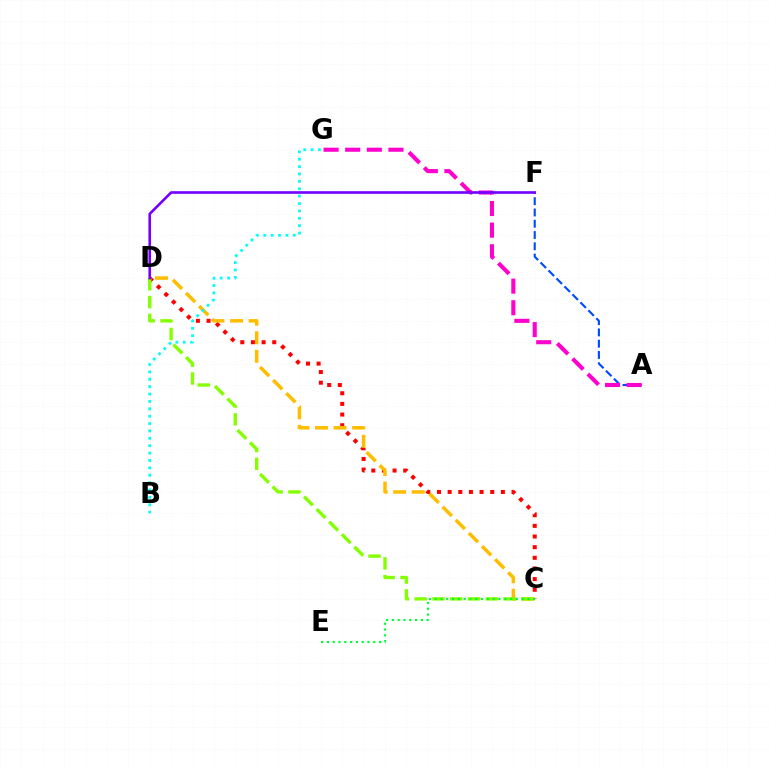{('C', 'D'): [{'color': '#ff0000', 'line_style': 'dotted', 'thickness': 2.89}, {'color': '#ffbd00', 'line_style': 'dashed', 'thickness': 2.52}, {'color': '#84ff00', 'line_style': 'dashed', 'thickness': 2.42}], ('A', 'F'): [{'color': '#004bff', 'line_style': 'dashed', 'thickness': 1.53}], ('C', 'E'): [{'color': '#00ff39', 'line_style': 'dotted', 'thickness': 1.58}], ('A', 'G'): [{'color': '#ff00cf', 'line_style': 'dashed', 'thickness': 2.94}], ('D', 'F'): [{'color': '#7200ff', 'line_style': 'solid', 'thickness': 1.9}], ('B', 'G'): [{'color': '#00fff6', 'line_style': 'dotted', 'thickness': 2.01}]}